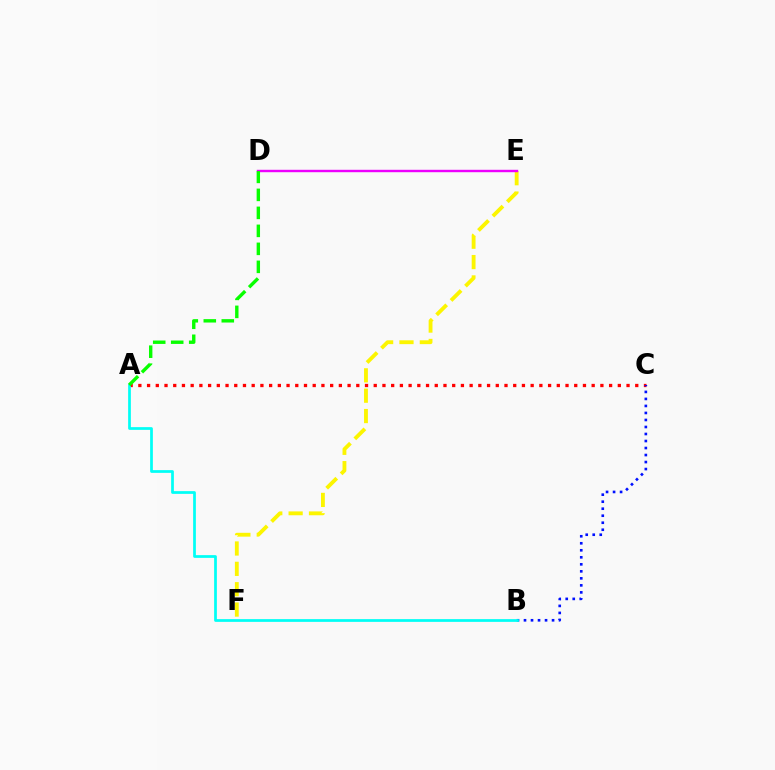{('E', 'F'): [{'color': '#fcf500', 'line_style': 'dashed', 'thickness': 2.77}], ('D', 'E'): [{'color': '#ee00ff', 'line_style': 'solid', 'thickness': 1.74}], ('A', 'C'): [{'color': '#ff0000', 'line_style': 'dotted', 'thickness': 2.37}], ('B', 'C'): [{'color': '#0010ff', 'line_style': 'dotted', 'thickness': 1.91}], ('A', 'B'): [{'color': '#00fff6', 'line_style': 'solid', 'thickness': 1.97}], ('A', 'D'): [{'color': '#08ff00', 'line_style': 'dashed', 'thickness': 2.44}]}